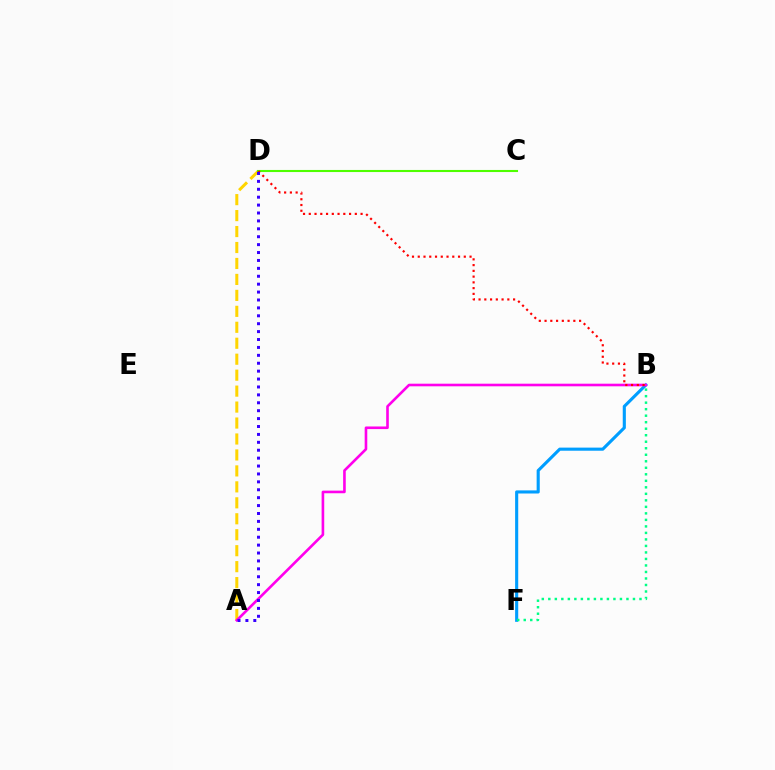{('A', 'D'): [{'color': '#ffd500', 'line_style': 'dashed', 'thickness': 2.17}, {'color': '#3700ff', 'line_style': 'dotted', 'thickness': 2.15}], ('C', 'D'): [{'color': '#4fff00', 'line_style': 'solid', 'thickness': 1.51}], ('B', 'F'): [{'color': '#009eff', 'line_style': 'solid', 'thickness': 2.24}, {'color': '#00ff86', 'line_style': 'dotted', 'thickness': 1.77}], ('A', 'B'): [{'color': '#ff00ed', 'line_style': 'solid', 'thickness': 1.89}], ('B', 'D'): [{'color': '#ff0000', 'line_style': 'dotted', 'thickness': 1.56}]}